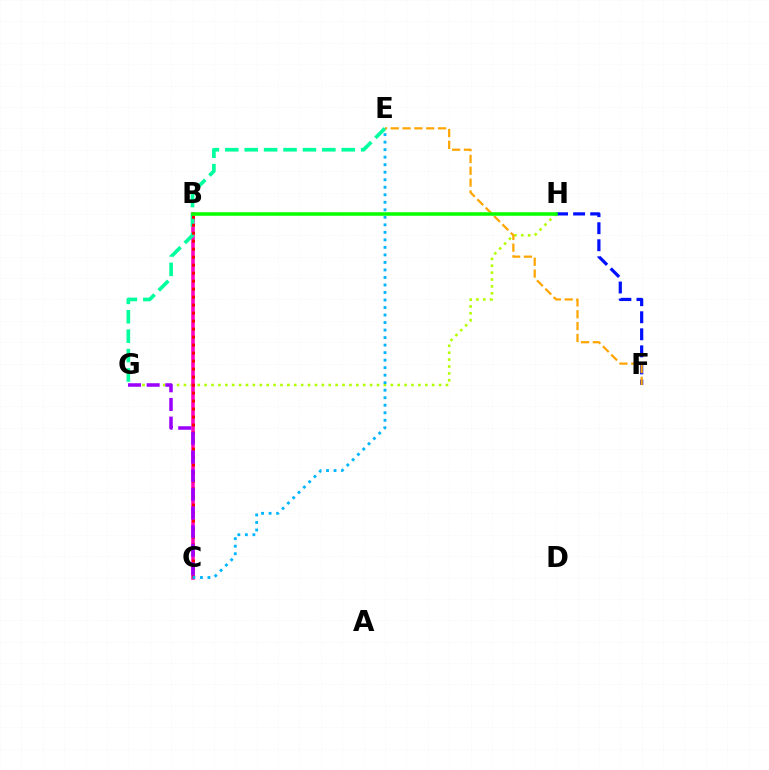{('G', 'H'): [{'color': '#b3ff00', 'line_style': 'dotted', 'thickness': 1.87}], ('B', 'C'): [{'color': '#ff00bd', 'line_style': 'solid', 'thickness': 2.57}, {'color': '#ff0000', 'line_style': 'dotted', 'thickness': 2.17}], ('E', 'G'): [{'color': '#00ff9d', 'line_style': 'dashed', 'thickness': 2.64}], ('C', 'G'): [{'color': '#9b00ff', 'line_style': 'dashed', 'thickness': 2.53}], ('F', 'H'): [{'color': '#0010ff', 'line_style': 'dashed', 'thickness': 2.32}], ('E', 'F'): [{'color': '#ffa500', 'line_style': 'dashed', 'thickness': 1.61}], ('B', 'H'): [{'color': '#08ff00', 'line_style': 'solid', 'thickness': 2.54}], ('C', 'E'): [{'color': '#00b5ff', 'line_style': 'dotted', 'thickness': 2.04}]}